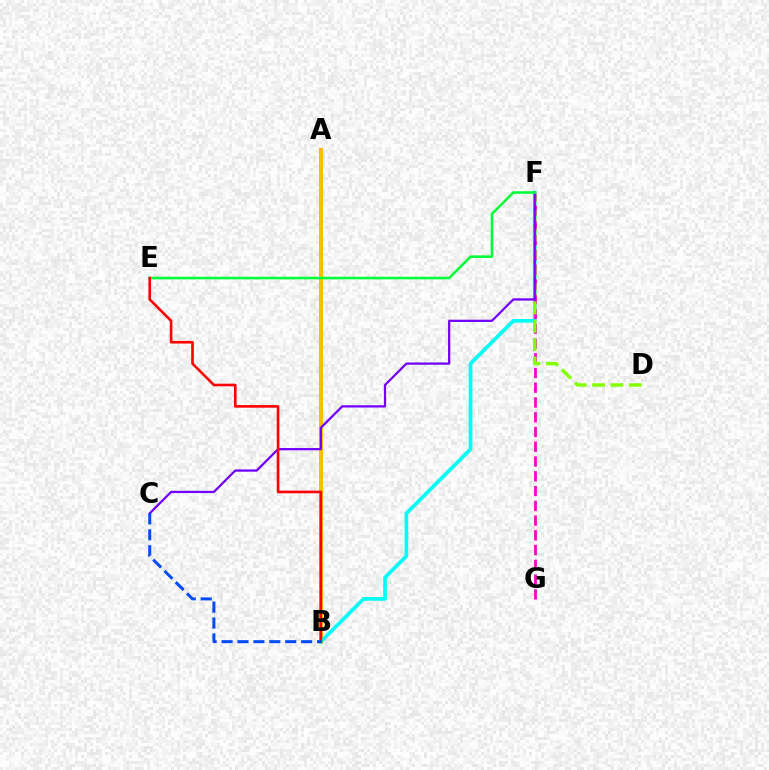{('A', 'B'): [{'color': '#ffbd00', 'line_style': 'solid', 'thickness': 2.89}], ('B', 'F'): [{'color': '#00fff6', 'line_style': 'solid', 'thickness': 2.65}], ('F', 'G'): [{'color': '#ff00cf', 'line_style': 'dashed', 'thickness': 2.0}], ('D', 'F'): [{'color': '#84ff00', 'line_style': 'dashed', 'thickness': 2.49}], ('C', 'F'): [{'color': '#7200ff', 'line_style': 'solid', 'thickness': 1.62}], ('E', 'F'): [{'color': '#00ff39', 'line_style': 'solid', 'thickness': 1.86}], ('B', 'E'): [{'color': '#ff0000', 'line_style': 'solid', 'thickness': 1.88}], ('B', 'C'): [{'color': '#004bff', 'line_style': 'dashed', 'thickness': 2.16}]}